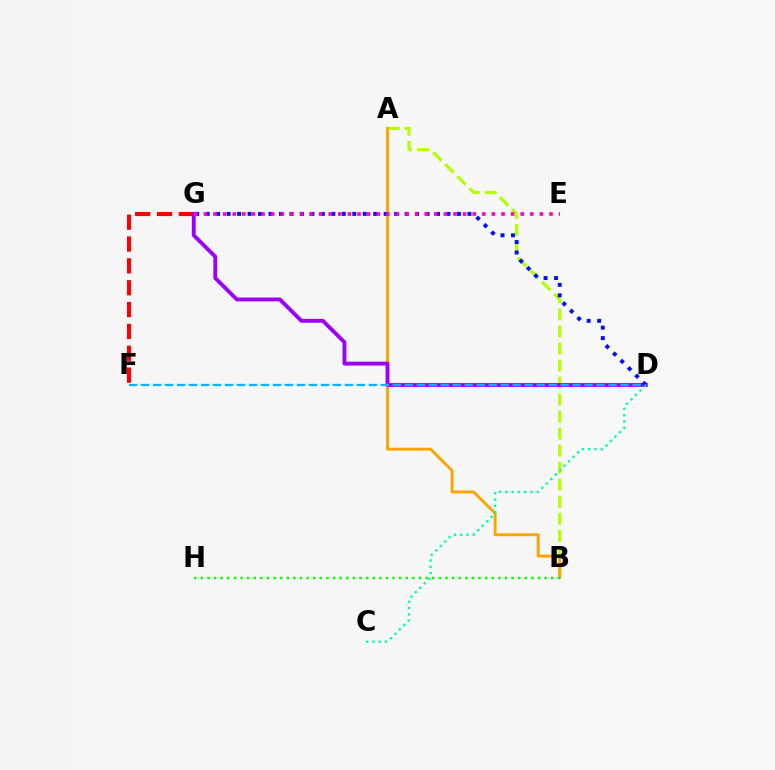{('F', 'G'): [{'color': '#ff0000', 'line_style': 'dashed', 'thickness': 2.97}], ('A', 'B'): [{'color': '#b3ff00', 'line_style': 'dashed', 'thickness': 2.31}, {'color': '#ffa500', 'line_style': 'solid', 'thickness': 2.11}], ('D', 'G'): [{'color': '#9b00ff', 'line_style': 'solid', 'thickness': 2.79}, {'color': '#0010ff', 'line_style': 'dotted', 'thickness': 2.84}], ('C', 'D'): [{'color': '#00ff9d', 'line_style': 'dotted', 'thickness': 1.71}], ('B', 'H'): [{'color': '#08ff00', 'line_style': 'dotted', 'thickness': 1.8}], ('E', 'G'): [{'color': '#ff00bd', 'line_style': 'dotted', 'thickness': 2.61}], ('D', 'F'): [{'color': '#00b5ff', 'line_style': 'dashed', 'thickness': 1.63}]}